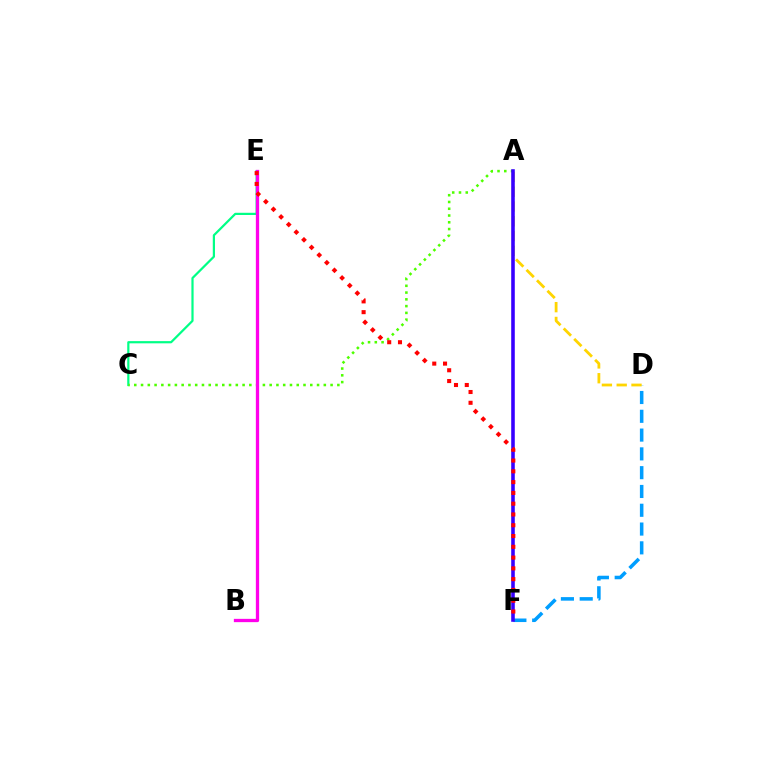{('C', 'E'): [{'color': '#00ff86', 'line_style': 'solid', 'thickness': 1.59}], ('A', 'C'): [{'color': '#4fff00', 'line_style': 'dotted', 'thickness': 1.84}], ('D', 'F'): [{'color': '#009eff', 'line_style': 'dashed', 'thickness': 2.55}], ('A', 'D'): [{'color': '#ffd500', 'line_style': 'dashed', 'thickness': 2.01}], ('B', 'E'): [{'color': '#ff00ed', 'line_style': 'solid', 'thickness': 2.37}], ('A', 'F'): [{'color': '#3700ff', 'line_style': 'solid', 'thickness': 2.58}], ('E', 'F'): [{'color': '#ff0000', 'line_style': 'dotted', 'thickness': 2.93}]}